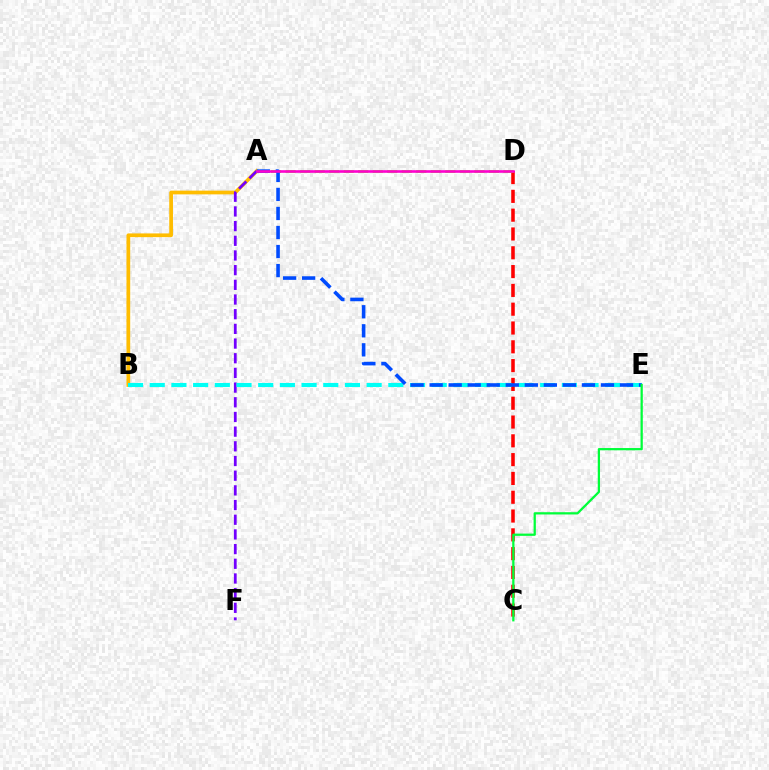{('A', 'B'): [{'color': '#ffbd00', 'line_style': 'solid', 'thickness': 2.68}], ('C', 'D'): [{'color': '#ff0000', 'line_style': 'dashed', 'thickness': 2.55}], ('A', 'F'): [{'color': '#7200ff', 'line_style': 'dashed', 'thickness': 1.99}], ('B', 'E'): [{'color': '#00fff6', 'line_style': 'dashed', 'thickness': 2.95}], ('A', 'D'): [{'color': '#84ff00', 'line_style': 'dashed', 'thickness': 1.97}, {'color': '#ff00cf', 'line_style': 'solid', 'thickness': 1.88}], ('A', 'E'): [{'color': '#004bff', 'line_style': 'dashed', 'thickness': 2.59}], ('C', 'E'): [{'color': '#00ff39', 'line_style': 'solid', 'thickness': 1.63}]}